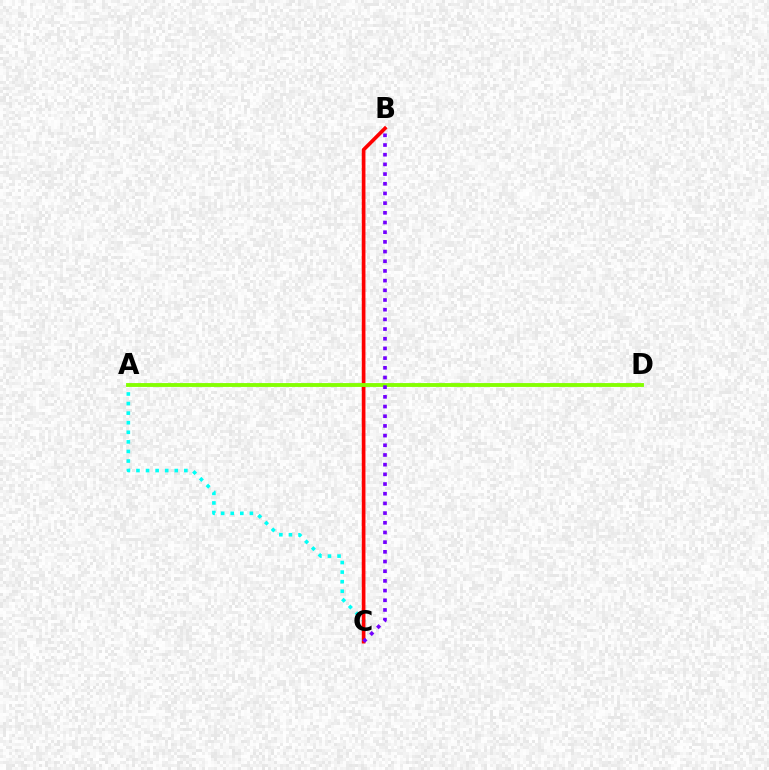{('A', 'C'): [{'color': '#00fff6', 'line_style': 'dotted', 'thickness': 2.6}], ('B', 'C'): [{'color': '#ff0000', 'line_style': 'solid', 'thickness': 2.64}, {'color': '#7200ff', 'line_style': 'dotted', 'thickness': 2.63}], ('A', 'D'): [{'color': '#84ff00', 'line_style': 'solid', 'thickness': 2.78}]}